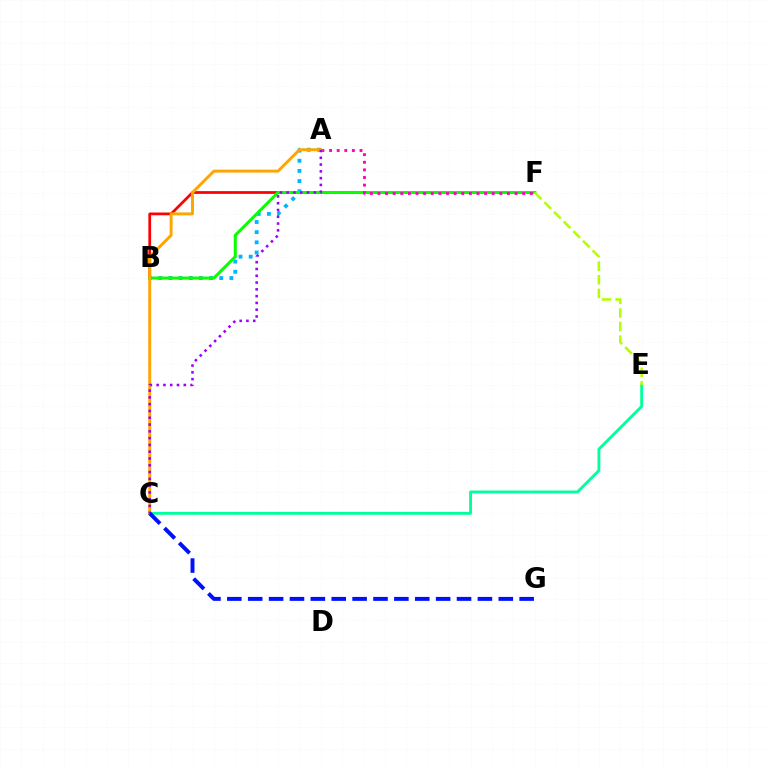{('B', 'F'): [{'color': '#ff0000', 'line_style': 'solid', 'thickness': 1.98}, {'color': '#08ff00', 'line_style': 'solid', 'thickness': 2.18}], ('A', 'B'): [{'color': '#00b5ff', 'line_style': 'dotted', 'thickness': 2.76}], ('C', 'E'): [{'color': '#00ff9d', 'line_style': 'solid', 'thickness': 2.06}], ('A', 'F'): [{'color': '#ff00bd', 'line_style': 'dotted', 'thickness': 2.07}], ('A', 'C'): [{'color': '#ffa500', 'line_style': 'solid', 'thickness': 2.11}, {'color': '#9b00ff', 'line_style': 'dotted', 'thickness': 1.84}], ('C', 'G'): [{'color': '#0010ff', 'line_style': 'dashed', 'thickness': 2.84}], ('E', 'F'): [{'color': '#b3ff00', 'line_style': 'dashed', 'thickness': 1.85}]}